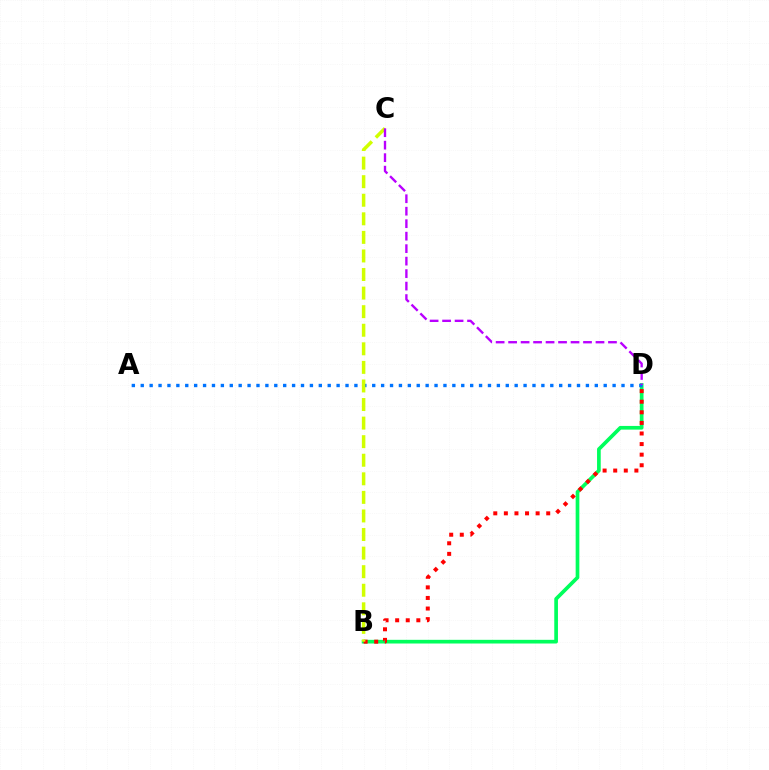{('B', 'D'): [{'color': '#00ff5c', 'line_style': 'solid', 'thickness': 2.65}, {'color': '#ff0000', 'line_style': 'dotted', 'thickness': 2.88}], ('A', 'D'): [{'color': '#0074ff', 'line_style': 'dotted', 'thickness': 2.42}], ('B', 'C'): [{'color': '#d1ff00', 'line_style': 'dashed', 'thickness': 2.52}], ('C', 'D'): [{'color': '#b900ff', 'line_style': 'dashed', 'thickness': 1.7}]}